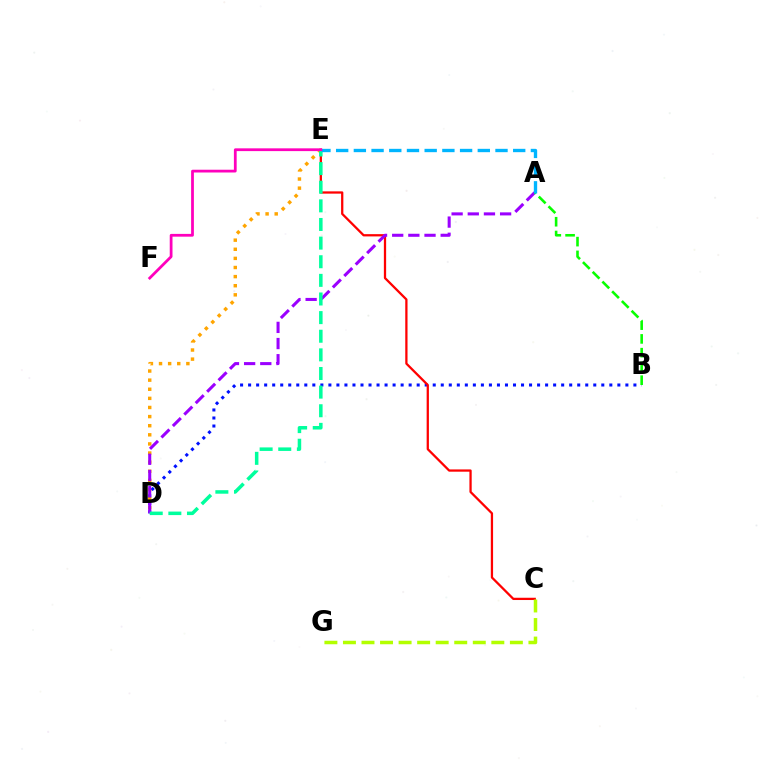{('D', 'E'): [{'color': '#ffa500', 'line_style': 'dotted', 'thickness': 2.48}, {'color': '#00ff9d', 'line_style': 'dashed', 'thickness': 2.53}], ('B', 'D'): [{'color': '#0010ff', 'line_style': 'dotted', 'thickness': 2.18}], ('C', 'E'): [{'color': '#ff0000', 'line_style': 'solid', 'thickness': 1.63}], ('A', 'D'): [{'color': '#9b00ff', 'line_style': 'dashed', 'thickness': 2.2}], ('A', 'B'): [{'color': '#08ff00', 'line_style': 'dashed', 'thickness': 1.87}], ('A', 'E'): [{'color': '#00b5ff', 'line_style': 'dashed', 'thickness': 2.41}], ('E', 'F'): [{'color': '#ff00bd', 'line_style': 'solid', 'thickness': 1.99}], ('C', 'G'): [{'color': '#b3ff00', 'line_style': 'dashed', 'thickness': 2.52}]}